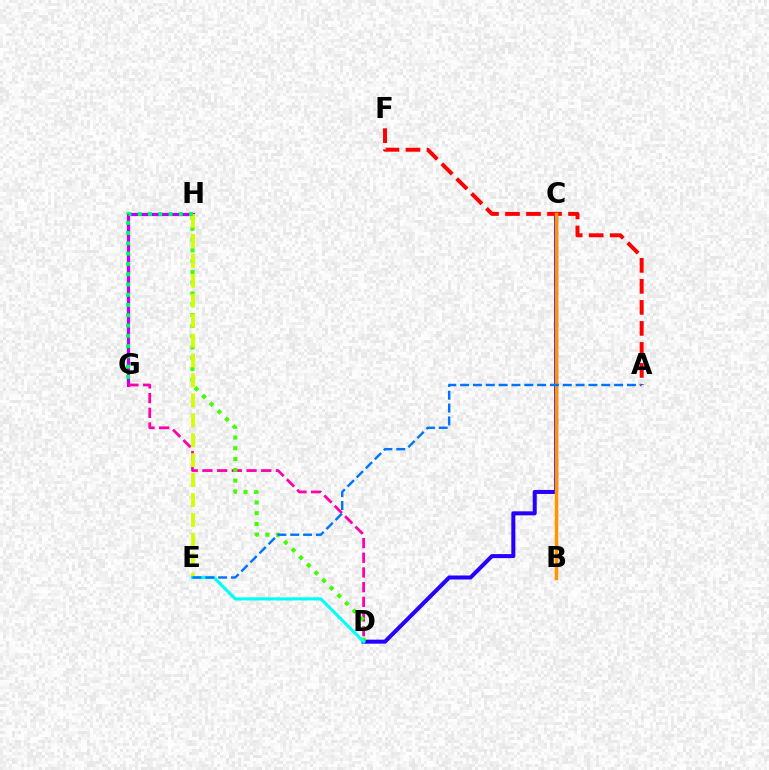{('G', 'H'): [{'color': '#b900ff', 'line_style': 'solid', 'thickness': 2.33}, {'color': '#00ff5c', 'line_style': 'dotted', 'thickness': 2.79}], ('C', 'D'): [{'color': '#2500ff', 'line_style': 'solid', 'thickness': 2.9}], ('D', 'G'): [{'color': '#ff00ac', 'line_style': 'dashed', 'thickness': 2.0}], ('D', 'H'): [{'color': '#3dff00', 'line_style': 'dotted', 'thickness': 2.93}], ('A', 'F'): [{'color': '#ff0000', 'line_style': 'dashed', 'thickness': 2.85}], ('B', 'C'): [{'color': '#ff9400', 'line_style': 'solid', 'thickness': 2.51}], ('E', 'H'): [{'color': '#d1ff00', 'line_style': 'dashed', 'thickness': 2.71}], ('D', 'E'): [{'color': '#00fff6', 'line_style': 'solid', 'thickness': 2.23}], ('A', 'E'): [{'color': '#0074ff', 'line_style': 'dashed', 'thickness': 1.74}]}